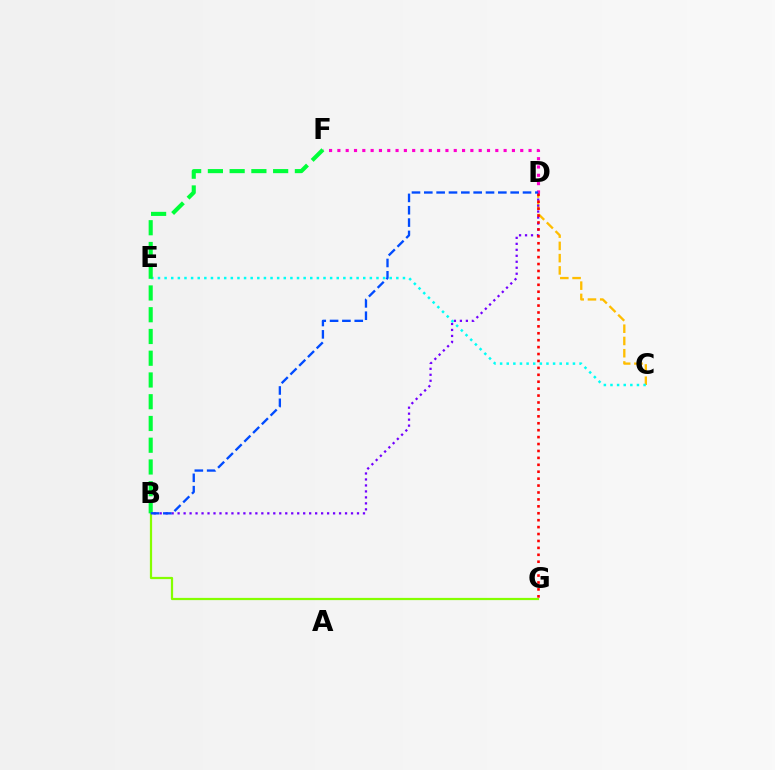{('C', 'D'): [{'color': '#ffbd00', 'line_style': 'dashed', 'thickness': 1.67}], ('B', 'D'): [{'color': '#7200ff', 'line_style': 'dotted', 'thickness': 1.62}, {'color': '#004bff', 'line_style': 'dashed', 'thickness': 1.68}], ('D', 'F'): [{'color': '#ff00cf', 'line_style': 'dotted', 'thickness': 2.26}], ('C', 'E'): [{'color': '#00fff6', 'line_style': 'dotted', 'thickness': 1.8}], ('B', 'G'): [{'color': '#84ff00', 'line_style': 'solid', 'thickness': 1.6}], ('B', 'F'): [{'color': '#00ff39', 'line_style': 'dashed', 'thickness': 2.95}], ('D', 'G'): [{'color': '#ff0000', 'line_style': 'dotted', 'thickness': 1.88}]}